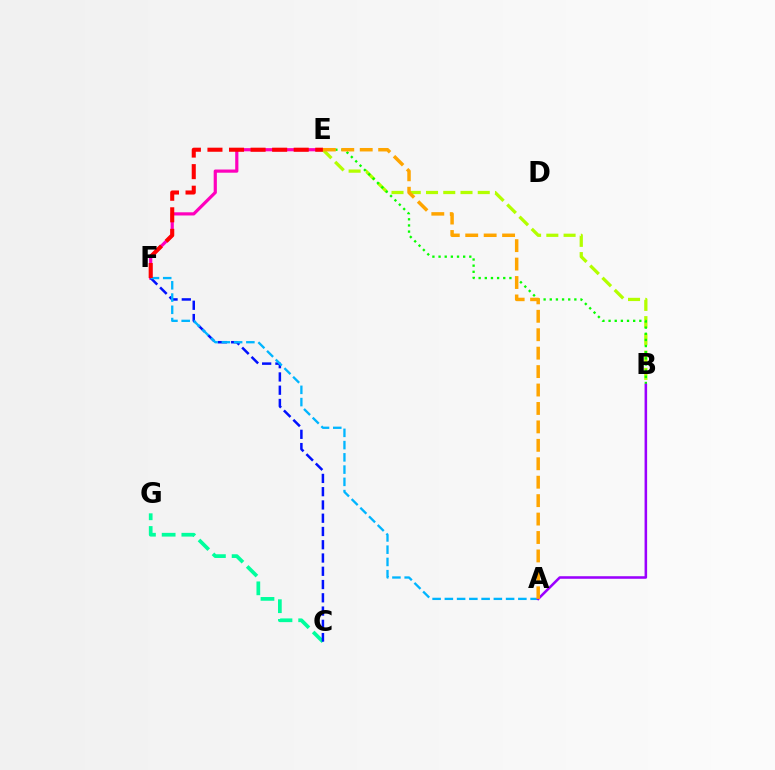{('C', 'G'): [{'color': '#00ff9d', 'line_style': 'dashed', 'thickness': 2.68}], ('E', 'F'): [{'color': '#ff00bd', 'line_style': 'solid', 'thickness': 2.29}, {'color': '#ff0000', 'line_style': 'dashed', 'thickness': 2.93}], ('B', 'E'): [{'color': '#b3ff00', 'line_style': 'dashed', 'thickness': 2.34}, {'color': '#08ff00', 'line_style': 'dotted', 'thickness': 1.67}], ('C', 'F'): [{'color': '#0010ff', 'line_style': 'dashed', 'thickness': 1.8}], ('A', 'F'): [{'color': '#00b5ff', 'line_style': 'dashed', 'thickness': 1.66}], ('A', 'B'): [{'color': '#9b00ff', 'line_style': 'solid', 'thickness': 1.84}], ('A', 'E'): [{'color': '#ffa500', 'line_style': 'dashed', 'thickness': 2.5}]}